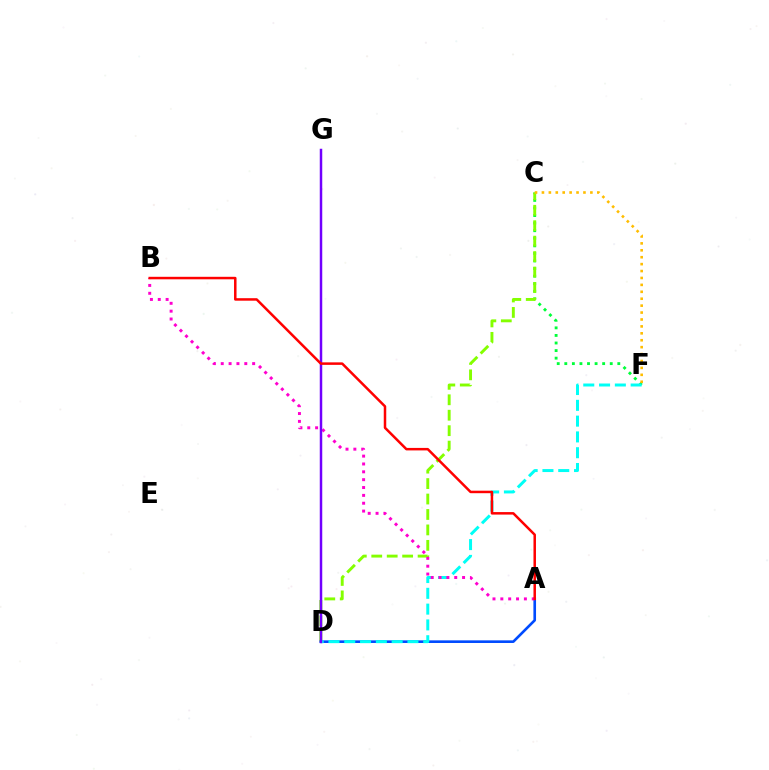{('C', 'F'): [{'color': '#00ff39', 'line_style': 'dotted', 'thickness': 2.06}, {'color': '#ffbd00', 'line_style': 'dotted', 'thickness': 1.88}], ('C', 'D'): [{'color': '#84ff00', 'line_style': 'dashed', 'thickness': 2.1}], ('A', 'D'): [{'color': '#004bff', 'line_style': 'solid', 'thickness': 1.89}], ('D', 'F'): [{'color': '#00fff6', 'line_style': 'dashed', 'thickness': 2.15}], ('A', 'B'): [{'color': '#ff00cf', 'line_style': 'dotted', 'thickness': 2.13}, {'color': '#ff0000', 'line_style': 'solid', 'thickness': 1.8}], ('D', 'G'): [{'color': '#7200ff', 'line_style': 'solid', 'thickness': 1.79}]}